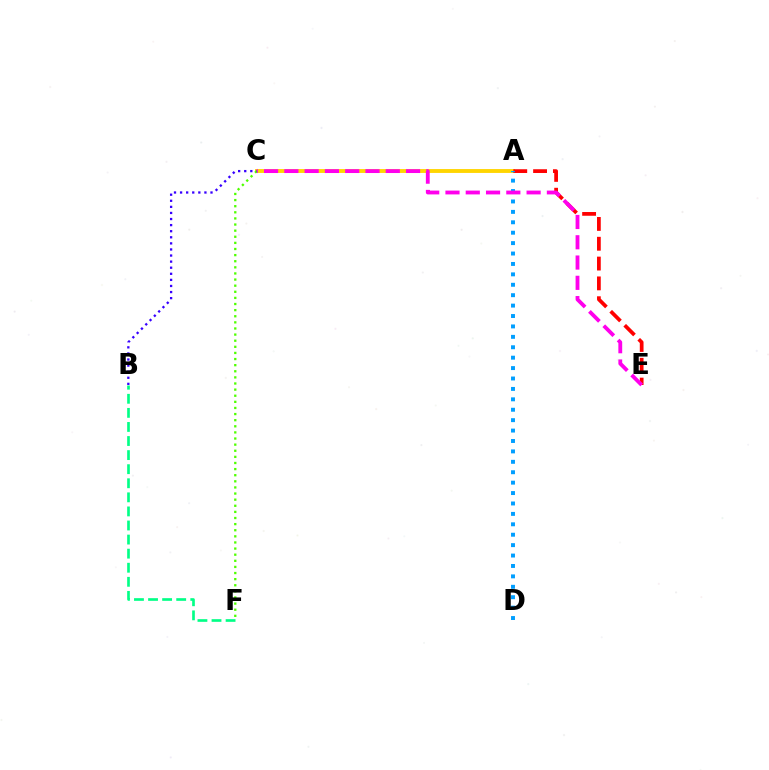{('A', 'C'): [{'color': '#ffd500', 'line_style': 'solid', 'thickness': 2.78}], ('A', 'E'): [{'color': '#ff0000', 'line_style': 'dashed', 'thickness': 2.69}], ('B', 'F'): [{'color': '#00ff86', 'line_style': 'dashed', 'thickness': 1.91}], ('A', 'D'): [{'color': '#009eff', 'line_style': 'dotted', 'thickness': 2.83}], ('C', 'E'): [{'color': '#ff00ed', 'line_style': 'dashed', 'thickness': 2.75}], ('C', 'F'): [{'color': '#4fff00', 'line_style': 'dotted', 'thickness': 1.66}], ('B', 'C'): [{'color': '#3700ff', 'line_style': 'dotted', 'thickness': 1.65}]}